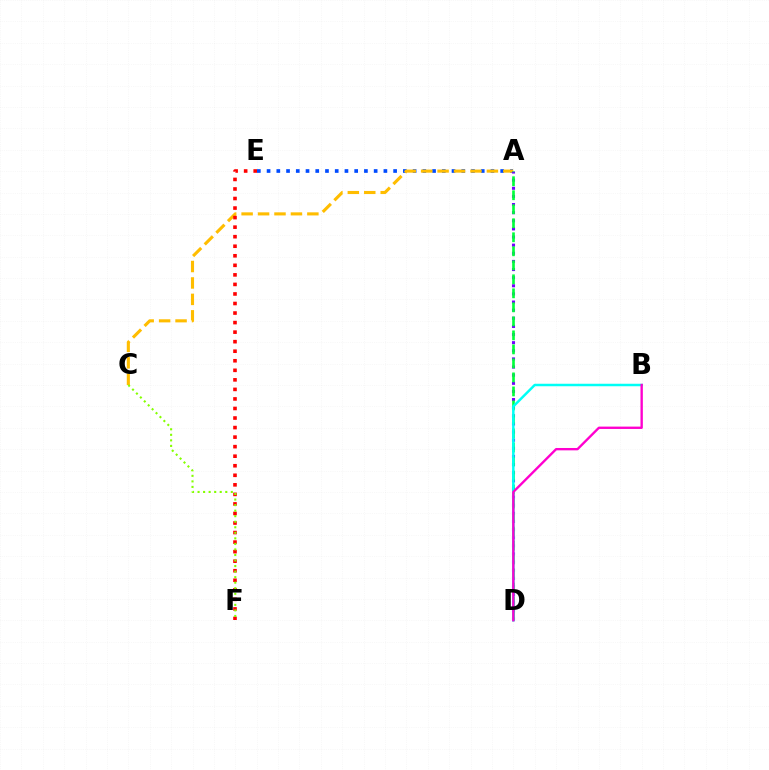{('A', 'E'): [{'color': '#004bff', 'line_style': 'dotted', 'thickness': 2.64}], ('A', 'C'): [{'color': '#ffbd00', 'line_style': 'dashed', 'thickness': 2.23}], ('A', 'D'): [{'color': '#7200ff', 'line_style': 'dotted', 'thickness': 2.21}, {'color': '#00ff39', 'line_style': 'dashed', 'thickness': 1.9}], ('E', 'F'): [{'color': '#ff0000', 'line_style': 'dotted', 'thickness': 2.59}], ('B', 'D'): [{'color': '#00fff6', 'line_style': 'solid', 'thickness': 1.79}, {'color': '#ff00cf', 'line_style': 'solid', 'thickness': 1.7}], ('C', 'F'): [{'color': '#84ff00', 'line_style': 'dotted', 'thickness': 1.51}]}